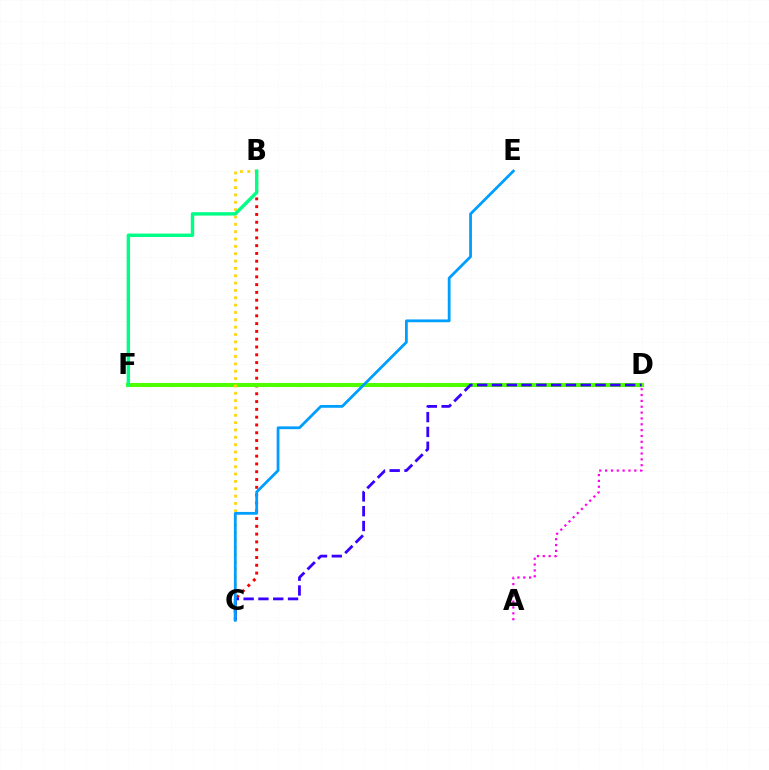{('B', 'C'): [{'color': '#ff0000', 'line_style': 'dotted', 'thickness': 2.12}, {'color': '#ffd500', 'line_style': 'dotted', 'thickness': 2.0}], ('D', 'F'): [{'color': '#4fff00', 'line_style': 'solid', 'thickness': 2.93}], ('A', 'D'): [{'color': '#ff00ed', 'line_style': 'dotted', 'thickness': 1.59}], ('C', 'D'): [{'color': '#3700ff', 'line_style': 'dashed', 'thickness': 2.01}], ('C', 'E'): [{'color': '#009eff', 'line_style': 'solid', 'thickness': 2.01}], ('B', 'F'): [{'color': '#00ff86', 'line_style': 'solid', 'thickness': 2.45}]}